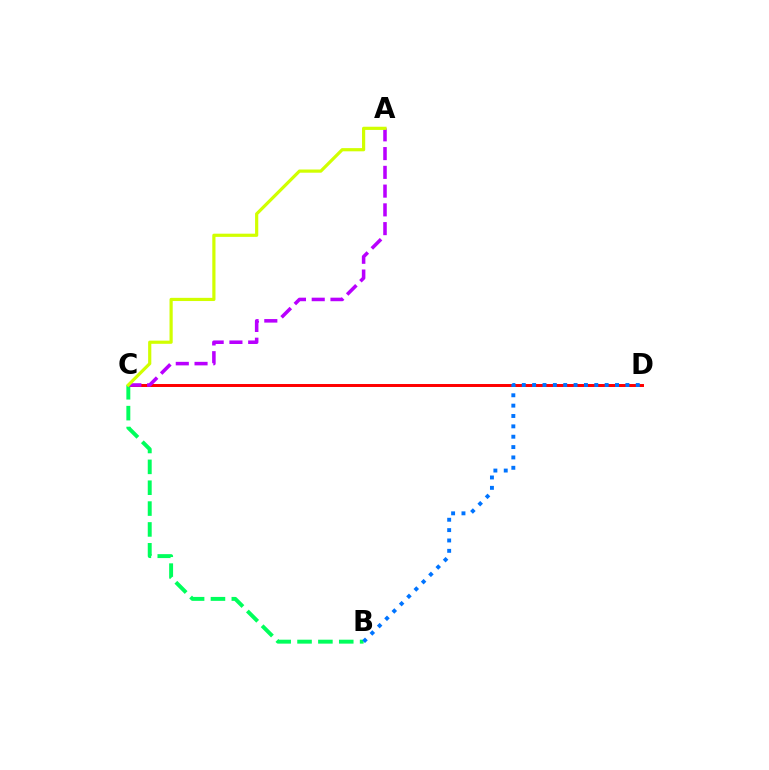{('C', 'D'): [{'color': '#ff0000', 'line_style': 'solid', 'thickness': 2.14}], ('B', 'C'): [{'color': '#00ff5c', 'line_style': 'dashed', 'thickness': 2.83}], ('A', 'C'): [{'color': '#b900ff', 'line_style': 'dashed', 'thickness': 2.55}, {'color': '#d1ff00', 'line_style': 'solid', 'thickness': 2.3}], ('B', 'D'): [{'color': '#0074ff', 'line_style': 'dotted', 'thickness': 2.81}]}